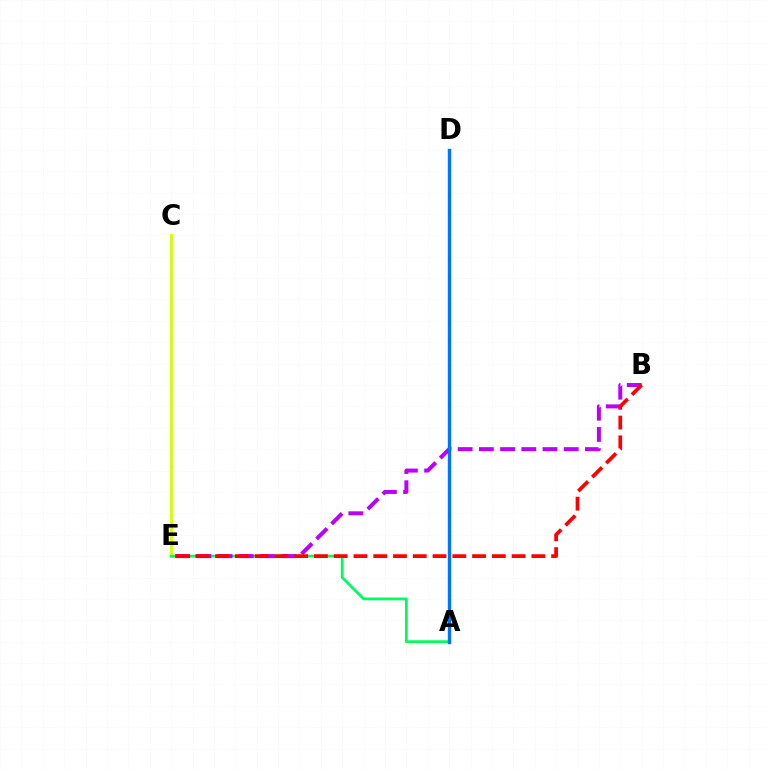{('C', 'E'): [{'color': '#d1ff00', 'line_style': 'solid', 'thickness': 2.02}], ('A', 'E'): [{'color': '#00ff5c', 'line_style': 'solid', 'thickness': 2.01}], ('B', 'E'): [{'color': '#b900ff', 'line_style': 'dashed', 'thickness': 2.88}, {'color': '#ff0000', 'line_style': 'dashed', 'thickness': 2.69}], ('A', 'D'): [{'color': '#0074ff', 'line_style': 'solid', 'thickness': 2.43}]}